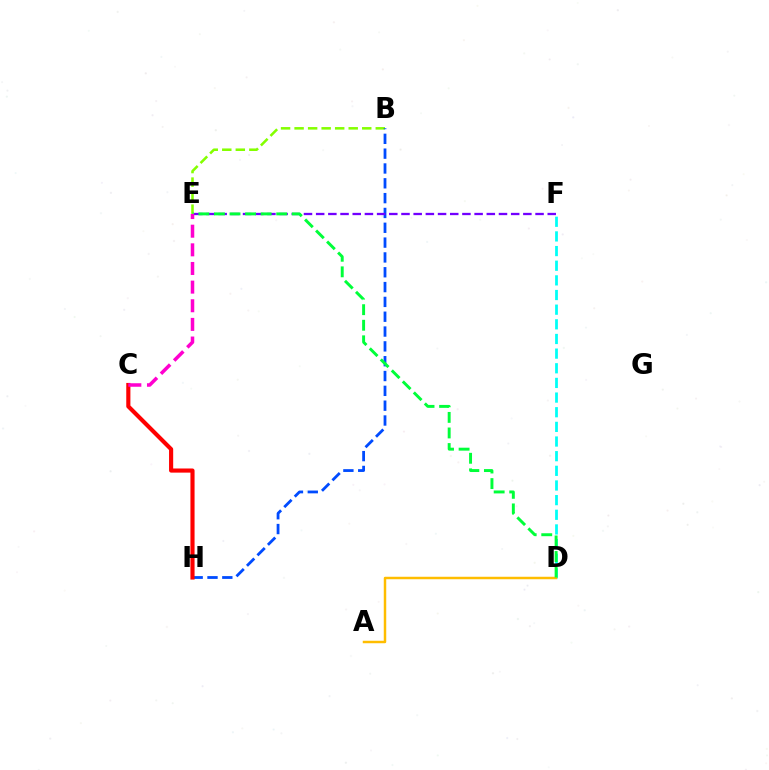{('B', 'E'): [{'color': '#84ff00', 'line_style': 'dashed', 'thickness': 1.84}], ('D', 'F'): [{'color': '#00fff6', 'line_style': 'dashed', 'thickness': 1.99}], ('B', 'H'): [{'color': '#004bff', 'line_style': 'dashed', 'thickness': 2.01}], ('E', 'F'): [{'color': '#7200ff', 'line_style': 'dashed', 'thickness': 1.66}], ('A', 'D'): [{'color': '#ffbd00', 'line_style': 'solid', 'thickness': 1.78}], ('C', 'H'): [{'color': '#ff0000', 'line_style': 'solid', 'thickness': 2.98}], ('D', 'E'): [{'color': '#00ff39', 'line_style': 'dashed', 'thickness': 2.11}], ('C', 'E'): [{'color': '#ff00cf', 'line_style': 'dashed', 'thickness': 2.53}]}